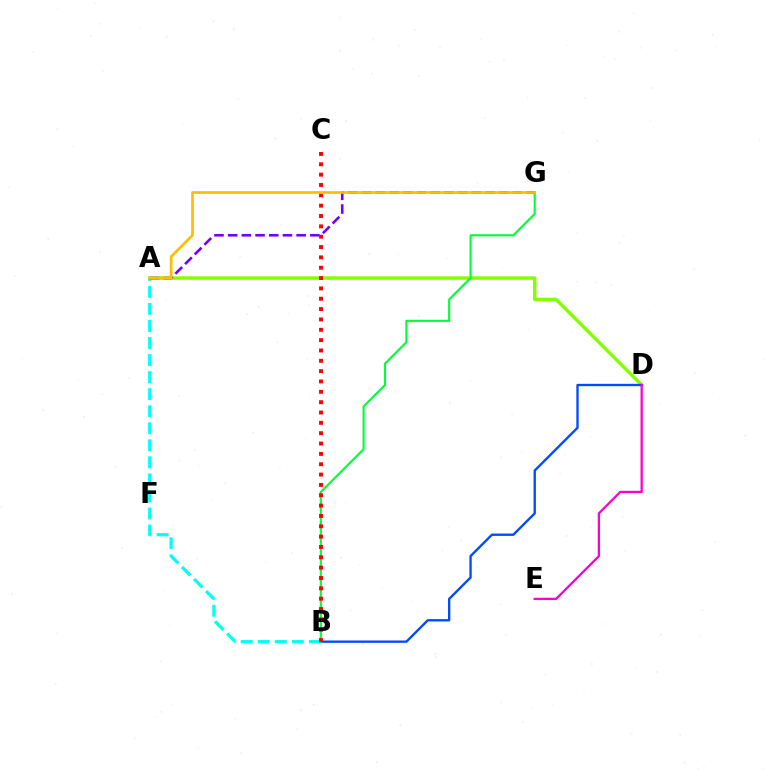{('A', 'D'): [{'color': '#84ff00', 'line_style': 'solid', 'thickness': 2.48}], ('B', 'D'): [{'color': '#004bff', 'line_style': 'solid', 'thickness': 1.69}], ('A', 'B'): [{'color': '#00fff6', 'line_style': 'dashed', 'thickness': 2.32}], ('B', 'G'): [{'color': '#00ff39', 'line_style': 'solid', 'thickness': 1.53}], ('D', 'E'): [{'color': '#ff00cf', 'line_style': 'solid', 'thickness': 1.64}], ('A', 'G'): [{'color': '#7200ff', 'line_style': 'dashed', 'thickness': 1.86}, {'color': '#ffbd00', 'line_style': 'solid', 'thickness': 1.95}], ('B', 'C'): [{'color': '#ff0000', 'line_style': 'dotted', 'thickness': 2.81}]}